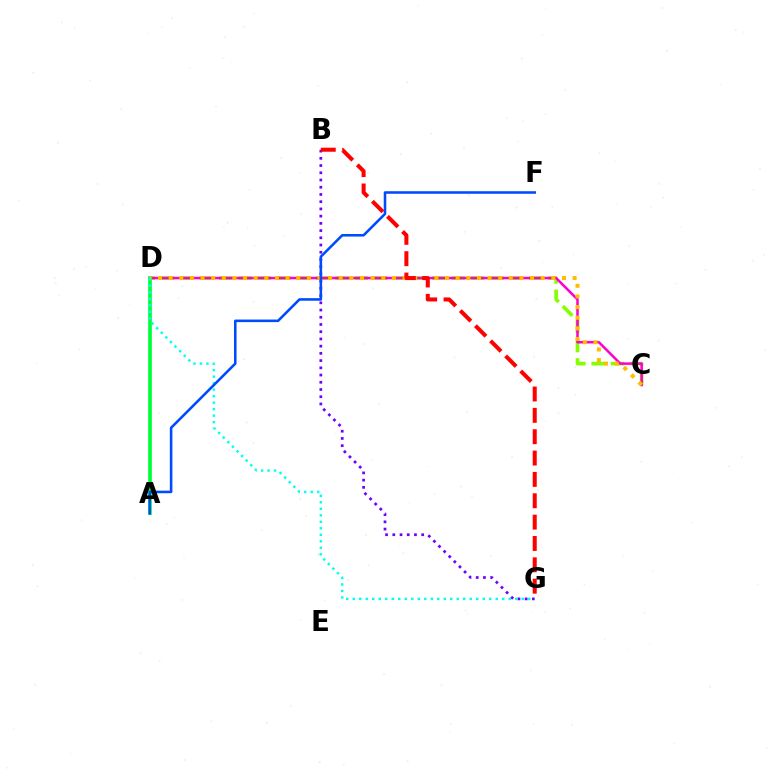{('C', 'D'): [{'color': '#84ff00', 'line_style': 'dashed', 'thickness': 2.63}, {'color': '#ff00cf', 'line_style': 'solid', 'thickness': 1.82}, {'color': '#ffbd00', 'line_style': 'dotted', 'thickness': 2.89}], ('B', 'G'): [{'color': '#7200ff', 'line_style': 'dotted', 'thickness': 1.96}, {'color': '#ff0000', 'line_style': 'dashed', 'thickness': 2.9}], ('A', 'D'): [{'color': '#00ff39', 'line_style': 'solid', 'thickness': 2.65}], ('D', 'G'): [{'color': '#00fff6', 'line_style': 'dotted', 'thickness': 1.77}], ('A', 'F'): [{'color': '#004bff', 'line_style': 'solid', 'thickness': 1.85}]}